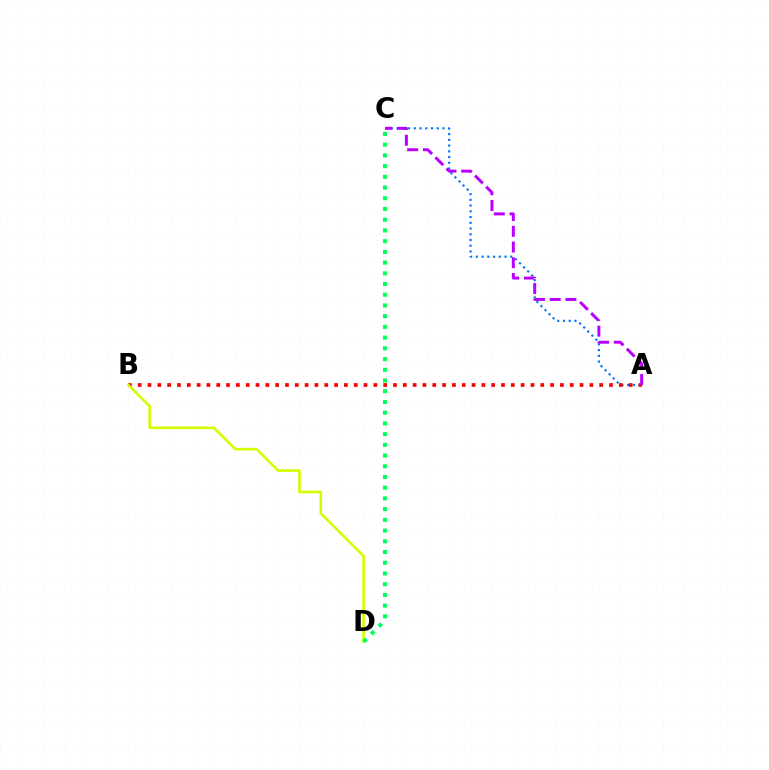{('A', 'C'): [{'color': '#0074ff', 'line_style': 'dotted', 'thickness': 1.56}, {'color': '#b900ff', 'line_style': 'dashed', 'thickness': 2.14}], ('A', 'B'): [{'color': '#ff0000', 'line_style': 'dotted', 'thickness': 2.67}], ('B', 'D'): [{'color': '#d1ff00', 'line_style': 'solid', 'thickness': 1.9}], ('C', 'D'): [{'color': '#00ff5c', 'line_style': 'dotted', 'thickness': 2.91}]}